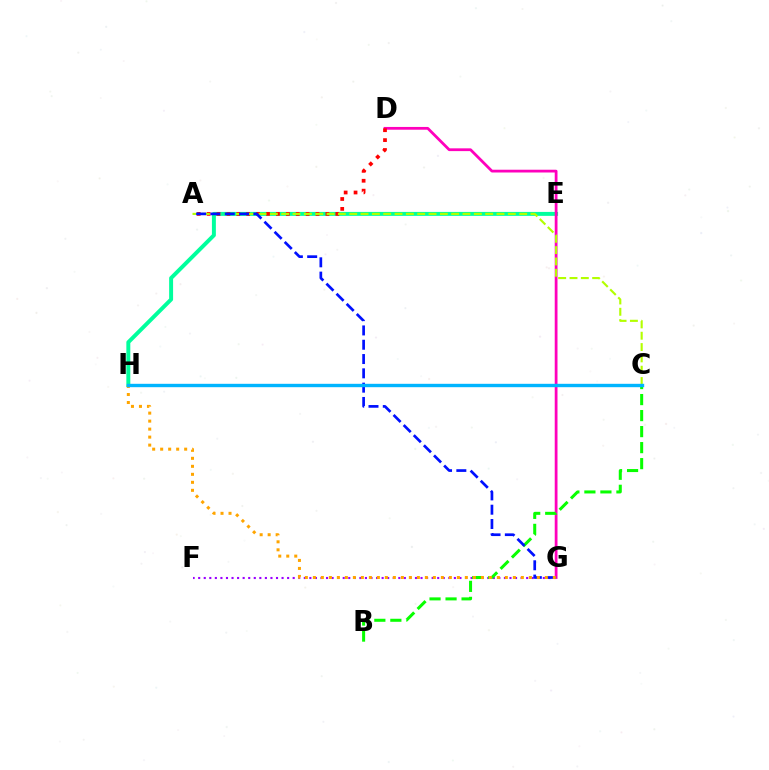{('F', 'G'): [{'color': '#9b00ff', 'line_style': 'dotted', 'thickness': 1.51}], ('E', 'H'): [{'color': '#00ff9d', 'line_style': 'solid', 'thickness': 2.85}], ('D', 'G'): [{'color': '#ff00bd', 'line_style': 'solid', 'thickness': 2.0}], ('A', 'D'): [{'color': '#ff0000', 'line_style': 'dotted', 'thickness': 2.69}], ('B', 'C'): [{'color': '#08ff00', 'line_style': 'dashed', 'thickness': 2.18}], ('A', 'C'): [{'color': '#b3ff00', 'line_style': 'dashed', 'thickness': 1.54}], ('A', 'G'): [{'color': '#0010ff', 'line_style': 'dashed', 'thickness': 1.94}], ('G', 'H'): [{'color': '#ffa500', 'line_style': 'dotted', 'thickness': 2.17}], ('C', 'H'): [{'color': '#00b5ff', 'line_style': 'solid', 'thickness': 2.44}]}